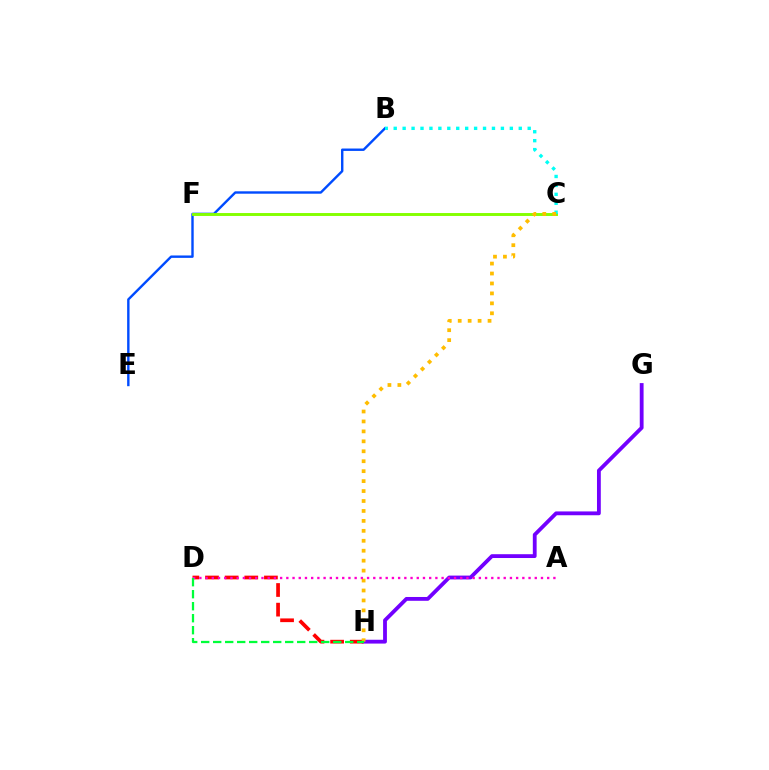{('B', 'E'): [{'color': '#004bff', 'line_style': 'solid', 'thickness': 1.73}], ('C', 'F'): [{'color': '#84ff00', 'line_style': 'solid', 'thickness': 2.1}], ('G', 'H'): [{'color': '#7200ff', 'line_style': 'solid', 'thickness': 2.75}], ('B', 'C'): [{'color': '#00fff6', 'line_style': 'dotted', 'thickness': 2.43}], ('D', 'H'): [{'color': '#ff0000', 'line_style': 'dashed', 'thickness': 2.67}, {'color': '#00ff39', 'line_style': 'dashed', 'thickness': 1.63}], ('C', 'H'): [{'color': '#ffbd00', 'line_style': 'dotted', 'thickness': 2.7}], ('A', 'D'): [{'color': '#ff00cf', 'line_style': 'dotted', 'thickness': 1.69}]}